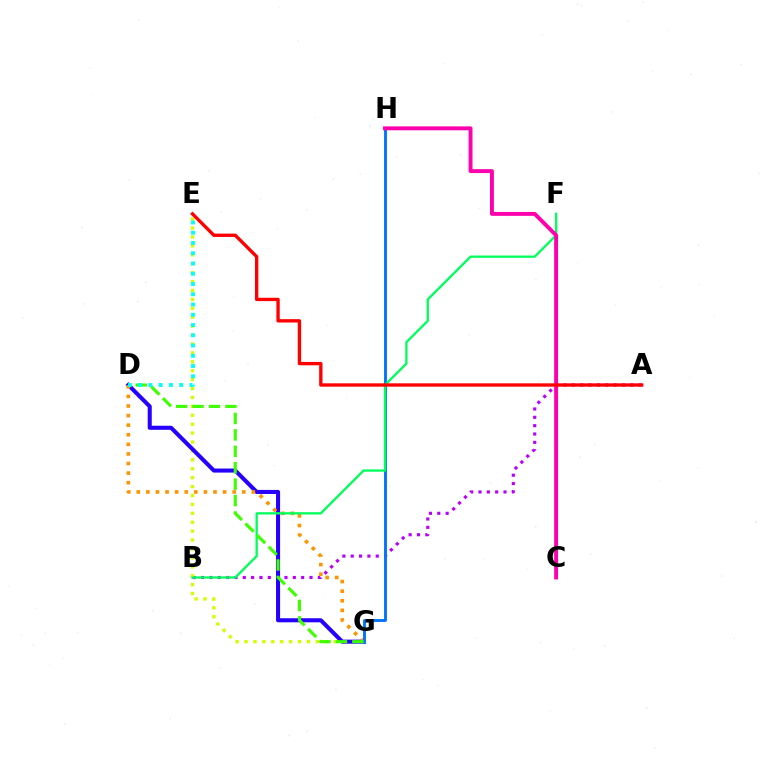{('A', 'B'): [{'color': '#b900ff', 'line_style': 'dotted', 'thickness': 2.27}], ('E', 'G'): [{'color': '#d1ff00', 'line_style': 'dotted', 'thickness': 2.42}], ('D', 'G'): [{'color': '#2500ff', 'line_style': 'solid', 'thickness': 2.92}, {'color': '#ff9400', 'line_style': 'dotted', 'thickness': 2.61}, {'color': '#3dff00', 'line_style': 'dashed', 'thickness': 2.23}], ('G', 'H'): [{'color': '#0074ff', 'line_style': 'solid', 'thickness': 2.07}], ('B', 'F'): [{'color': '#00ff5c', 'line_style': 'solid', 'thickness': 1.67}], ('C', 'H'): [{'color': '#ff00ac', 'line_style': 'solid', 'thickness': 2.81}], ('D', 'E'): [{'color': '#00fff6', 'line_style': 'dotted', 'thickness': 2.79}], ('A', 'E'): [{'color': '#ff0000', 'line_style': 'solid', 'thickness': 2.41}]}